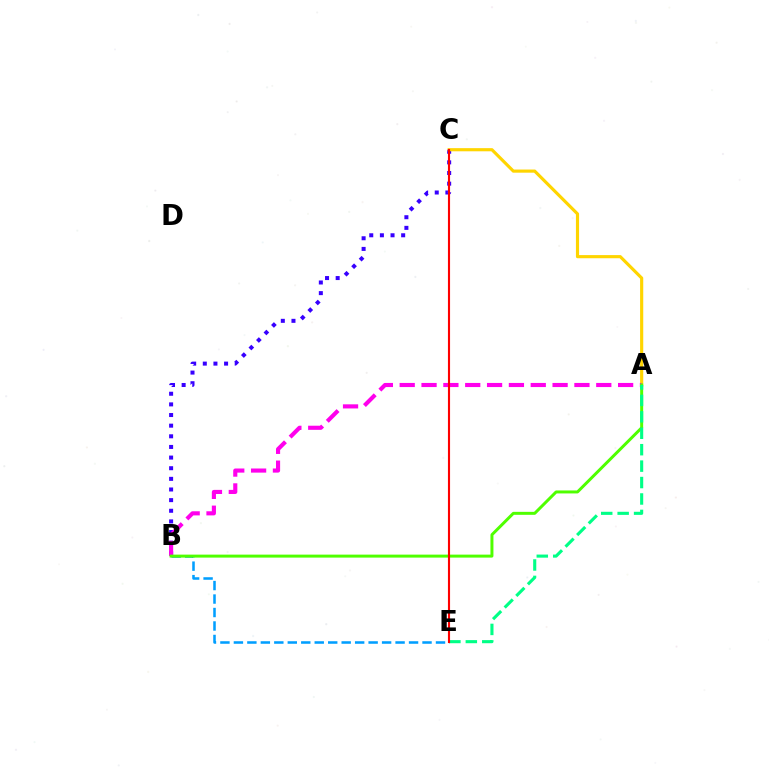{('B', 'C'): [{'color': '#3700ff', 'line_style': 'dotted', 'thickness': 2.89}], ('A', 'C'): [{'color': '#ffd500', 'line_style': 'solid', 'thickness': 2.27}], ('B', 'E'): [{'color': '#009eff', 'line_style': 'dashed', 'thickness': 1.83}], ('A', 'B'): [{'color': '#ff00ed', 'line_style': 'dashed', 'thickness': 2.97}, {'color': '#4fff00', 'line_style': 'solid', 'thickness': 2.15}], ('A', 'E'): [{'color': '#00ff86', 'line_style': 'dashed', 'thickness': 2.23}], ('C', 'E'): [{'color': '#ff0000', 'line_style': 'solid', 'thickness': 1.53}]}